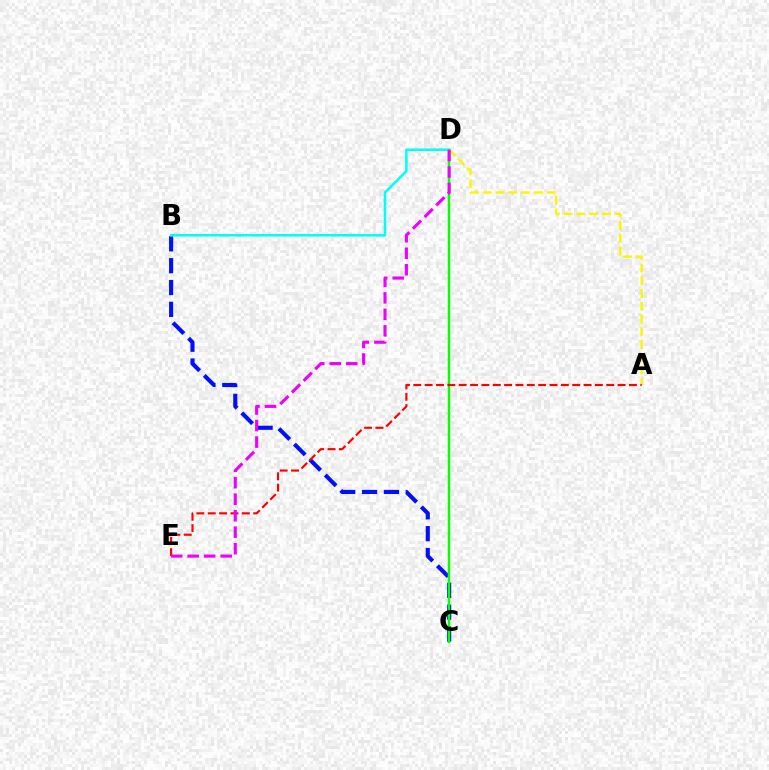{('B', 'C'): [{'color': '#0010ff', 'line_style': 'dashed', 'thickness': 2.97}], ('A', 'D'): [{'color': '#fcf500', 'line_style': 'dashed', 'thickness': 1.73}], ('C', 'D'): [{'color': '#08ff00', 'line_style': 'solid', 'thickness': 1.76}], ('A', 'E'): [{'color': '#ff0000', 'line_style': 'dashed', 'thickness': 1.54}], ('B', 'D'): [{'color': '#00fff6', 'line_style': 'solid', 'thickness': 1.82}], ('D', 'E'): [{'color': '#ee00ff', 'line_style': 'dashed', 'thickness': 2.24}]}